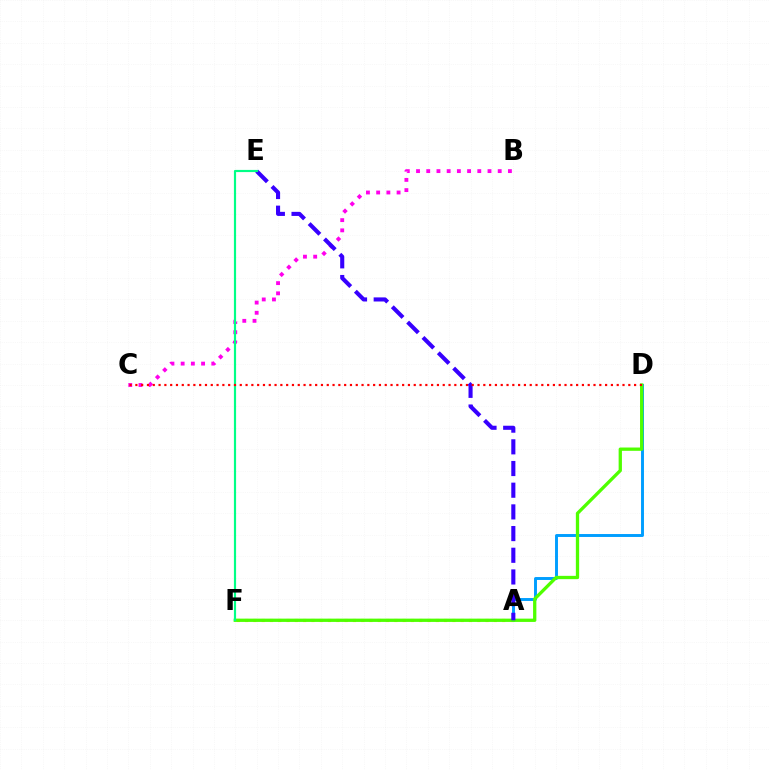{('A', 'F'): [{'color': '#ffd500', 'line_style': 'dotted', 'thickness': 2.25}], ('A', 'D'): [{'color': '#009eff', 'line_style': 'solid', 'thickness': 2.11}], ('D', 'F'): [{'color': '#4fff00', 'line_style': 'solid', 'thickness': 2.37}], ('B', 'C'): [{'color': '#ff00ed', 'line_style': 'dotted', 'thickness': 2.77}], ('A', 'E'): [{'color': '#3700ff', 'line_style': 'dashed', 'thickness': 2.95}], ('E', 'F'): [{'color': '#00ff86', 'line_style': 'solid', 'thickness': 1.57}], ('C', 'D'): [{'color': '#ff0000', 'line_style': 'dotted', 'thickness': 1.58}]}